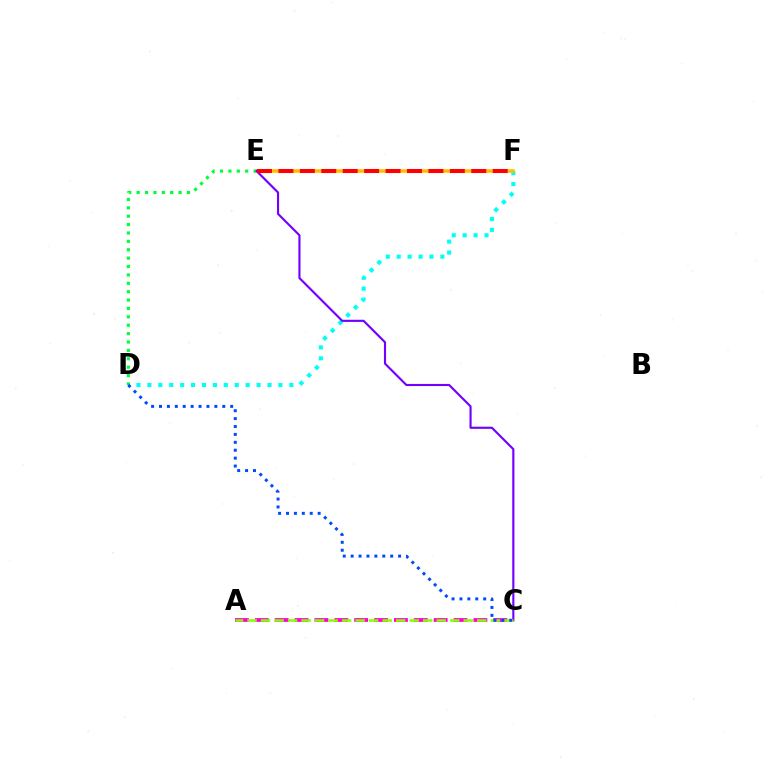{('D', 'F'): [{'color': '#00fff6', 'line_style': 'dotted', 'thickness': 2.97}], ('A', 'C'): [{'color': '#ff00cf', 'line_style': 'dashed', 'thickness': 2.7}, {'color': '#84ff00', 'line_style': 'dashed', 'thickness': 1.84}], ('E', 'F'): [{'color': '#ffbd00', 'line_style': 'solid', 'thickness': 2.53}, {'color': '#ff0000', 'line_style': 'dashed', 'thickness': 2.91}], ('D', 'E'): [{'color': '#00ff39', 'line_style': 'dotted', 'thickness': 2.28}], ('C', 'E'): [{'color': '#7200ff', 'line_style': 'solid', 'thickness': 1.54}], ('C', 'D'): [{'color': '#004bff', 'line_style': 'dotted', 'thickness': 2.15}]}